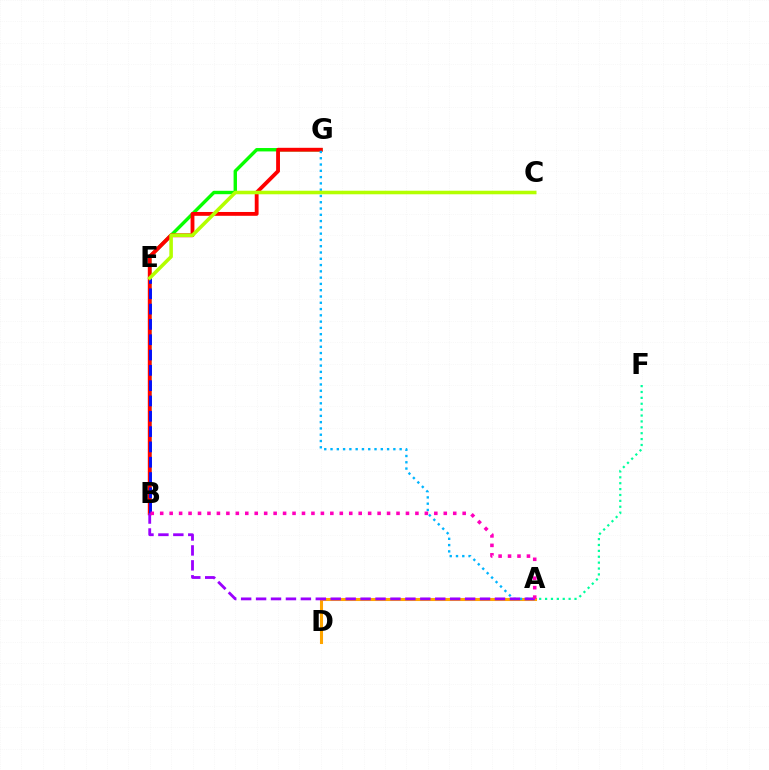{('B', 'G'): [{'color': '#08ff00', 'line_style': 'solid', 'thickness': 2.45}, {'color': '#ff0000', 'line_style': 'solid', 'thickness': 2.76}], ('A', 'F'): [{'color': '#00ff9d', 'line_style': 'dotted', 'thickness': 1.6}], ('A', 'D'): [{'color': '#ffa500', 'line_style': 'solid', 'thickness': 2.2}], ('B', 'E'): [{'color': '#0010ff', 'line_style': 'dashed', 'thickness': 2.08}], ('A', 'G'): [{'color': '#00b5ff', 'line_style': 'dotted', 'thickness': 1.71}], ('A', 'B'): [{'color': '#9b00ff', 'line_style': 'dashed', 'thickness': 2.03}, {'color': '#ff00bd', 'line_style': 'dotted', 'thickness': 2.57}], ('C', 'E'): [{'color': '#b3ff00', 'line_style': 'solid', 'thickness': 2.56}]}